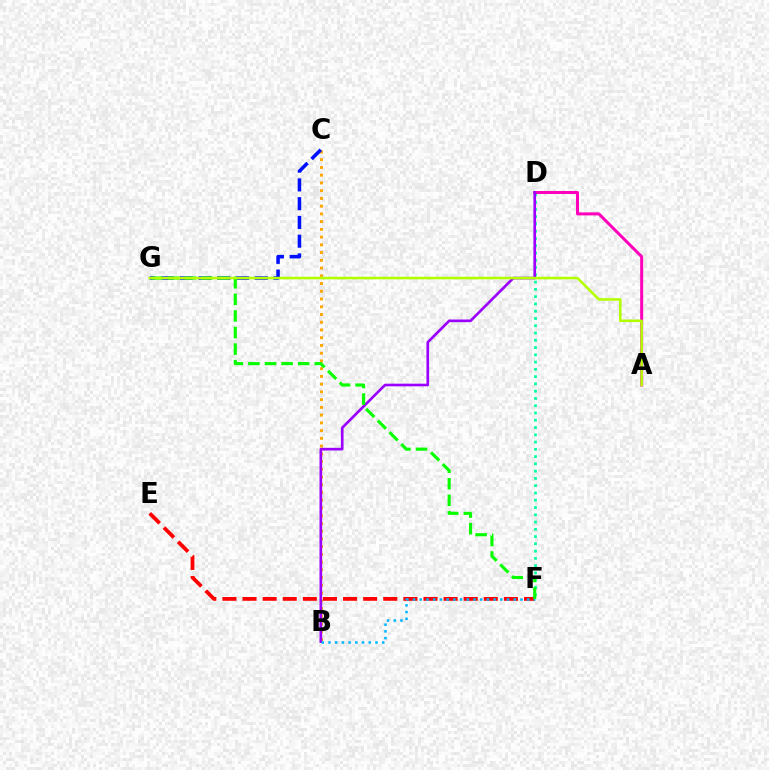{('B', 'C'): [{'color': '#ffa500', 'line_style': 'dotted', 'thickness': 2.1}], ('C', 'G'): [{'color': '#0010ff', 'line_style': 'dashed', 'thickness': 2.55}], ('D', 'F'): [{'color': '#00ff9d', 'line_style': 'dotted', 'thickness': 1.98}], ('E', 'F'): [{'color': '#ff0000', 'line_style': 'dashed', 'thickness': 2.73}], ('A', 'D'): [{'color': '#ff00bd', 'line_style': 'solid', 'thickness': 2.17}], ('B', 'D'): [{'color': '#9b00ff', 'line_style': 'solid', 'thickness': 1.91}], ('B', 'F'): [{'color': '#00b5ff', 'line_style': 'dotted', 'thickness': 1.82}], ('F', 'G'): [{'color': '#08ff00', 'line_style': 'dashed', 'thickness': 2.25}], ('A', 'G'): [{'color': '#b3ff00', 'line_style': 'solid', 'thickness': 1.84}]}